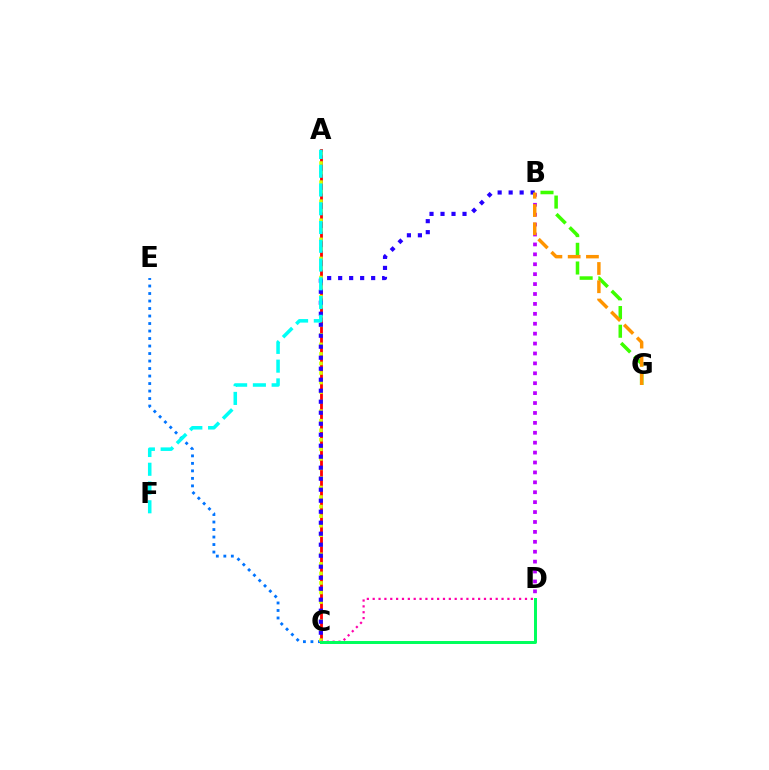{('A', 'C'): [{'color': '#ff0000', 'line_style': 'solid', 'thickness': 2.02}, {'color': '#d1ff00', 'line_style': 'dotted', 'thickness': 2.59}], ('C', 'E'): [{'color': '#0074ff', 'line_style': 'dotted', 'thickness': 2.04}], ('B', 'C'): [{'color': '#2500ff', 'line_style': 'dotted', 'thickness': 2.99}], ('A', 'F'): [{'color': '#00fff6', 'line_style': 'dashed', 'thickness': 2.55}], ('C', 'D'): [{'color': '#ff00ac', 'line_style': 'dotted', 'thickness': 1.59}, {'color': '#00ff5c', 'line_style': 'solid', 'thickness': 2.15}], ('B', 'G'): [{'color': '#3dff00', 'line_style': 'dashed', 'thickness': 2.54}, {'color': '#ff9400', 'line_style': 'dashed', 'thickness': 2.48}], ('B', 'D'): [{'color': '#b900ff', 'line_style': 'dotted', 'thickness': 2.69}]}